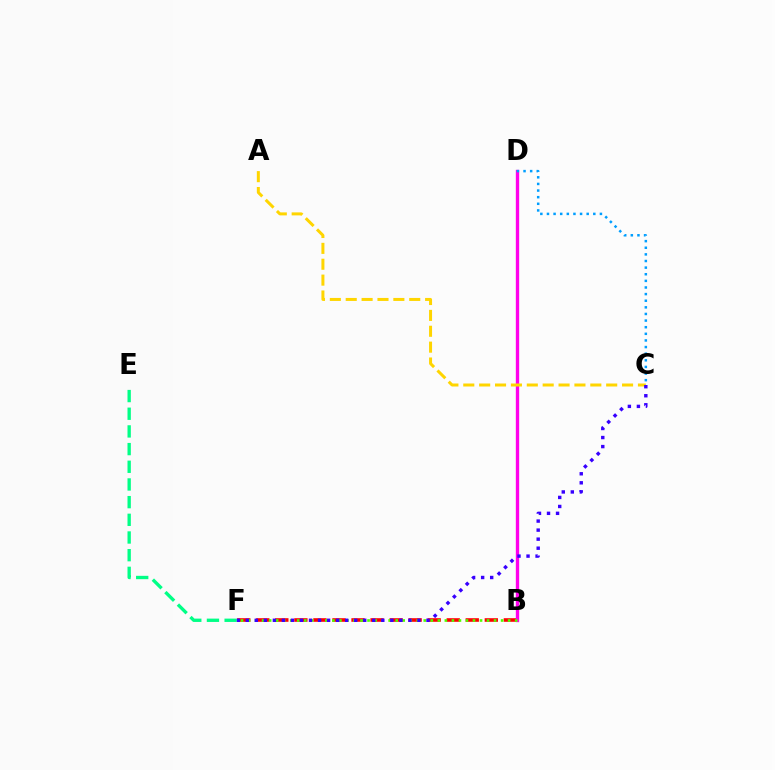{('B', 'F'): [{'color': '#ff0000', 'line_style': 'dashed', 'thickness': 2.59}, {'color': '#4fff00', 'line_style': 'dotted', 'thickness': 1.91}], ('E', 'F'): [{'color': '#00ff86', 'line_style': 'dashed', 'thickness': 2.4}], ('B', 'D'): [{'color': '#ff00ed', 'line_style': 'solid', 'thickness': 2.41}], ('A', 'C'): [{'color': '#ffd500', 'line_style': 'dashed', 'thickness': 2.16}], ('C', 'D'): [{'color': '#009eff', 'line_style': 'dotted', 'thickness': 1.8}], ('C', 'F'): [{'color': '#3700ff', 'line_style': 'dotted', 'thickness': 2.46}]}